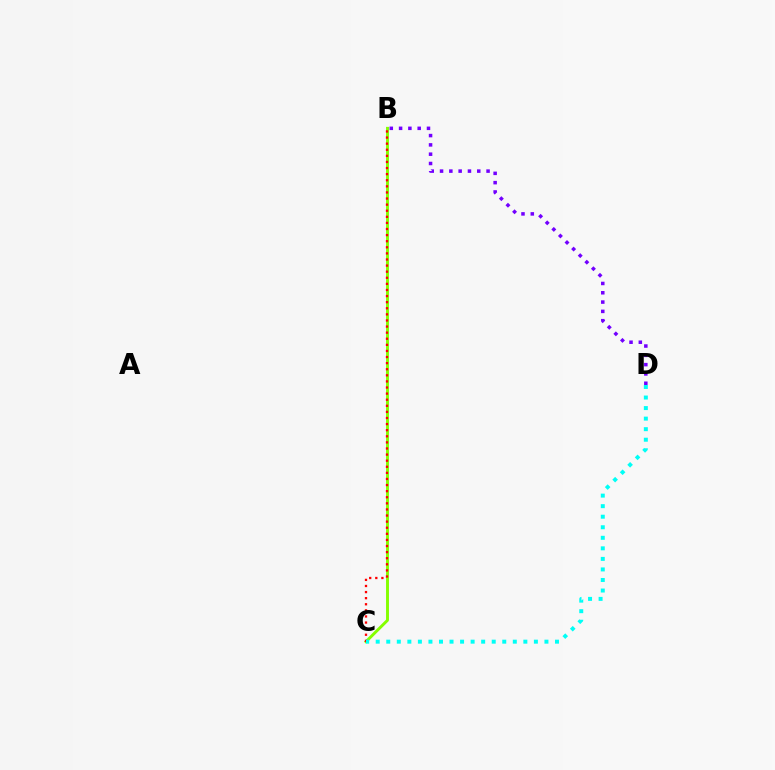{('B', 'C'): [{'color': '#84ff00', 'line_style': 'solid', 'thickness': 2.1}, {'color': '#ff0000', 'line_style': 'dotted', 'thickness': 1.66}], ('B', 'D'): [{'color': '#7200ff', 'line_style': 'dotted', 'thickness': 2.53}], ('C', 'D'): [{'color': '#00fff6', 'line_style': 'dotted', 'thickness': 2.87}]}